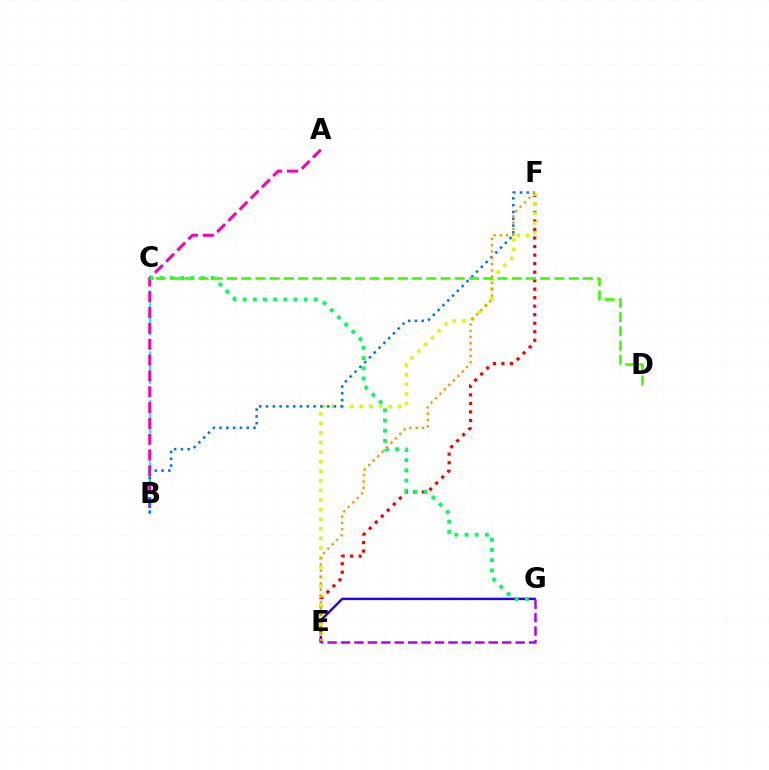{('B', 'C'): [{'color': '#00fff6', 'line_style': 'dashed', 'thickness': 1.66}], ('A', 'B'): [{'color': '#ff00ac', 'line_style': 'dashed', 'thickness': 2.15}], ('E', 'G'): [{'color': '#2500ff', 'line_style': 'solid', 'thickness': 1.77}, {'color': '#b900ff', 'line_style': 'dashed', 'thickness': 1.82}], ('E', 'F'): [{'color': '#ff0000', 'line_style': 'dotted', 'thickness': 2.31}, {'color': '#d1ff00', 'line_style': 'dotted', 'thickness': 2.6}, {'color': '#ff9400', 'line_style': 'dotted', 'thickness': 1.71}], ('C', 'G'): [{'color': '#00ff5c', 'line_style': 'dotted', 'thickness': 2.77}], ('B', 'F'): [{'color': '#0074ff', 'line_style': 'dotted', 'thickness': 1.84}], ('C', 'D'): [{'color': '#3dff00', 'line_style': 'dashed', 'thickness': 1.93}]}